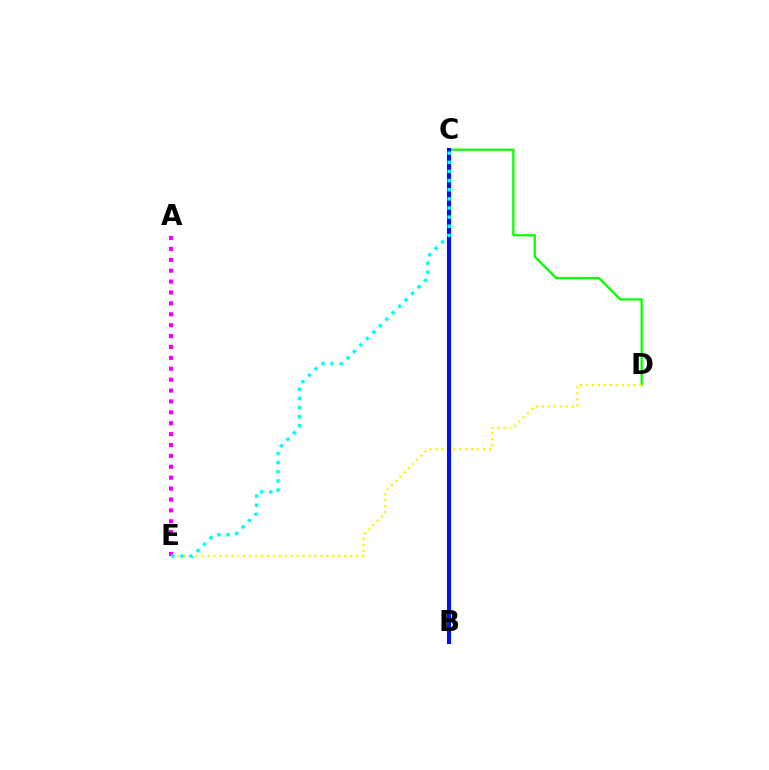{('C', 'D'): [{'color': '#08ff00', 'line_style': 'solid', 'thickness': 1.64}], ('B', 'C'): [{'color': '#ff0000', 'line_style': 'dashed', 'thickness': 1.97}, {'color': '#0010ff', 'line_style': 'solid', 'thickness': 2.94}], ('D', 'E'): [{'color': '#fcf500', 'line_style': 'dotted', 'thickness': 1.62}], ('A', 'E'): [{'color': '#ee00ff', 'line_style': 'dotted', 'thickness': 2.96}], ('C', 'E'): [{'color': '#00fff6', 'line_style': 'dotted', 'thickness': 2.48}]}